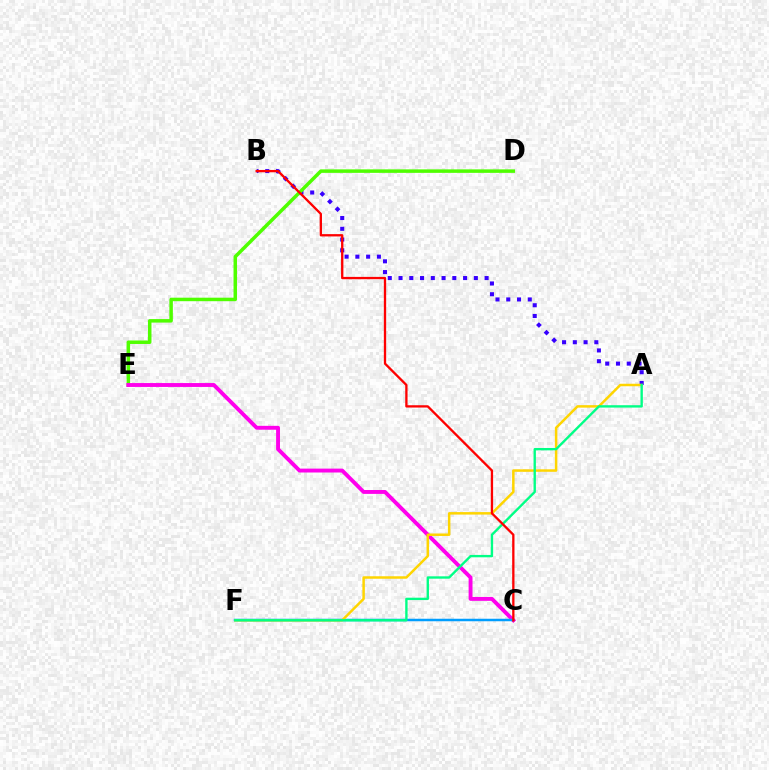{('A', 'B'): [{'color': '#3700ff', 'line_style': 'dotted', 'thickness': 2.92}], ('D', 'E'): [{'color': '#4fff00', 'line_style': 'solid', 'thickness': 2.52}], ('C', 'E'): [{'color': '#ff00ed', 'line_style': 'solid', 'thickness': 2.8}], ('C', 'F'): [{'color': '#009eff', 'line_style': 'solid', 'thickness': 1.8}], ('A', 'F'): [{'color': '#ffd500', 'line_style': 'solid', 'thickness': 1.79}, {'color': '#00ff86', 'line_style': 'solid', 'thickness': 1.71}], ('B', 'C'): [{'color': '#ff0000', 'line_style': 'solid', 'thickness': 1.66}]}